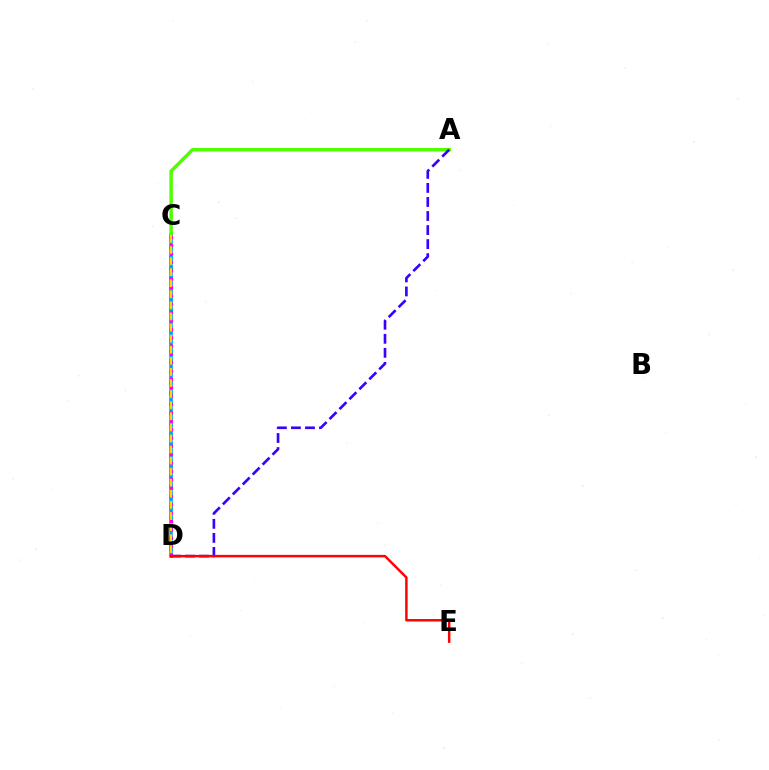{('C', 'D'): [{'color': '#00ff86', 'line_style': 'dotted', 'thickness': 2.83}, {'color': '#009eff', 'line_style': 'solid', 'thickness': 2.57}, {'color': '#ff00ed', 'line_style': 'dotted', 'thickness': 2.27}, {'color': '#ffd500', 'line_style': 'dashed', 'thickness': 1.51}], ('A', 'C'): [{'color': '#4fff00', 'line_style': 'solid', 'thickness': 2.48}], ('A', 'D'): [{'color': '#3700ff', 'line_style': 'dashed', 'thickness': 1.91}], ('D', 'E'): [{'color': '#ff0000', 'line_style': 'solid', 'thickness': 1.77}]}